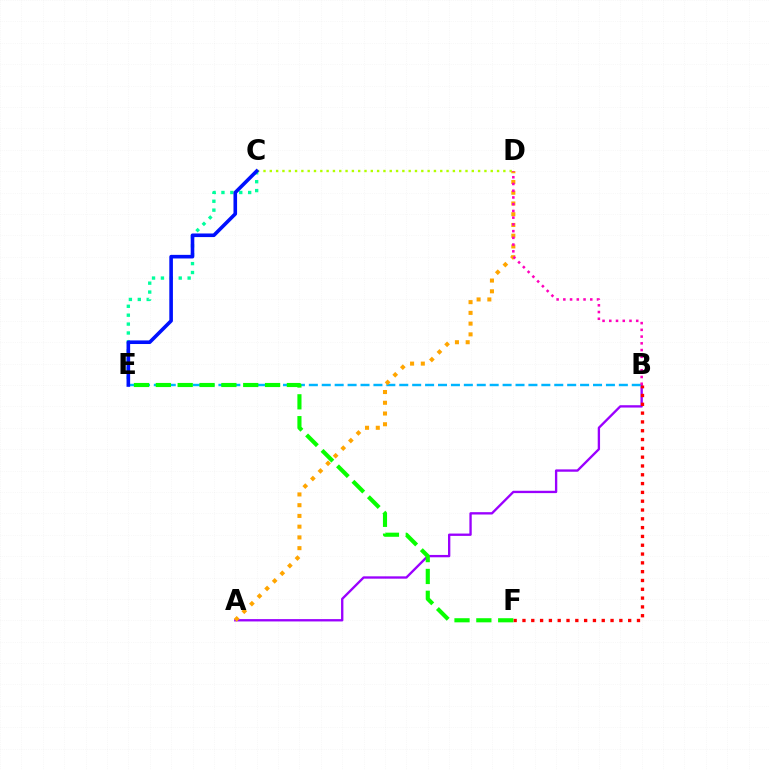{('A', 'B'): [{'color': '#9b00ff', 'line_style': 'solid', 'thickness': 1.68}], ('C', 'E'): [{'color': '#00ff9d', 'line_style': 'dotted', 'thickness': 2.42}, {'color': '#0010ff', 'line_style': 'solid', 'thickness': 2.6}], ('B', 'E'): [{'color': '#00b5ff', 'line_style': 'dashed', 'thickness': 1.75}], ('C', 'D'): [{'color': '#b3ff00', 'line_style': 'dotted', 'thickness': 1.72}], ('A', 'D'): [{'color': '#ffa500', 'line_style': 'dotted', 'thickness': 2.92}], ('B', 'F'): [{'color': '#ff0000', 'line_style': 'dotted', 'thickness': 2.39}], ('B', 'D'): [{'color': '#ff00bd', 'line_style': 'dotted', 'thickness': 1.83}], ('E', 'F'): [{'color': '#08ff00', 'line_style': 'dashed', 'thickness': 2.97}]}